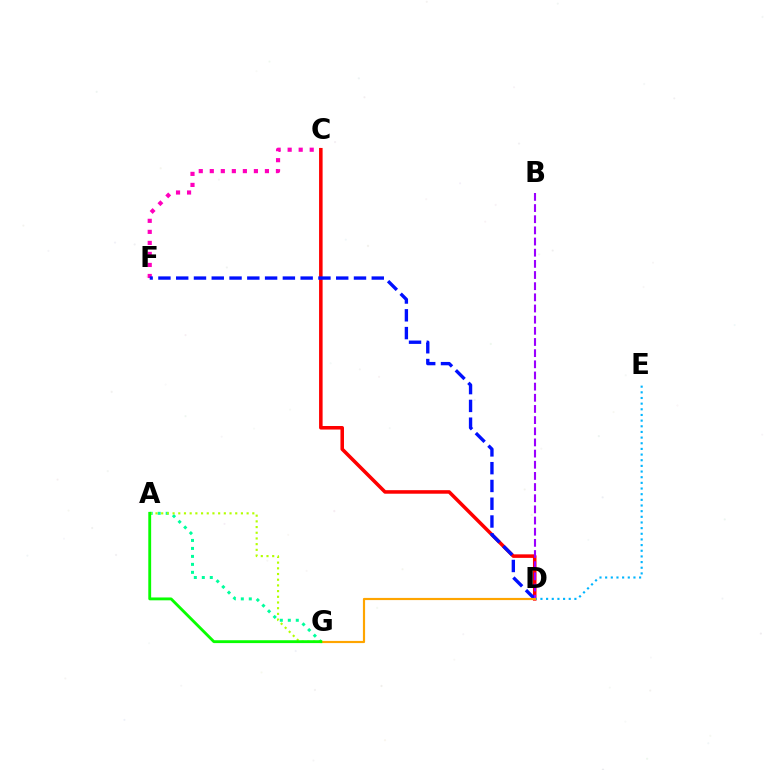{('A', 'G'): [{'color': '#00ff9d', 'line_style': 'dotted', 'thickness': 2.17}, {'color': '#b3ff00', 'line_style': 'dotted', 'thickness': 1.55}, {'color': '#08ff00', 'line_style': 'solid', 'thickness': 2.05}], ('C', 'F'): [{'color': '#ff00bd', 'line_style': 'dotted', 'thickness': 3.0}], ('C', 'D'): [{'color': '#ff0000', 'line_style': 'solid', 'thickness': 2.55}], ('D', 'E'): [{'color': '#00b5ff', 'line_style': 'dotted', 'thickness': 1.54}], ('D', 'F'): [{'color': '#0010ff', 'line_style': 'dashed', 'thickness': 2.42}], ('B', 'D'): [{'color': '#9b00ff', 'line_style': 'dashed', 'thickness': 1.52}], ('D', 'G'): [{'color': '#ffa500', 'line_style': 'solid', 'thickness': 1.56}]}